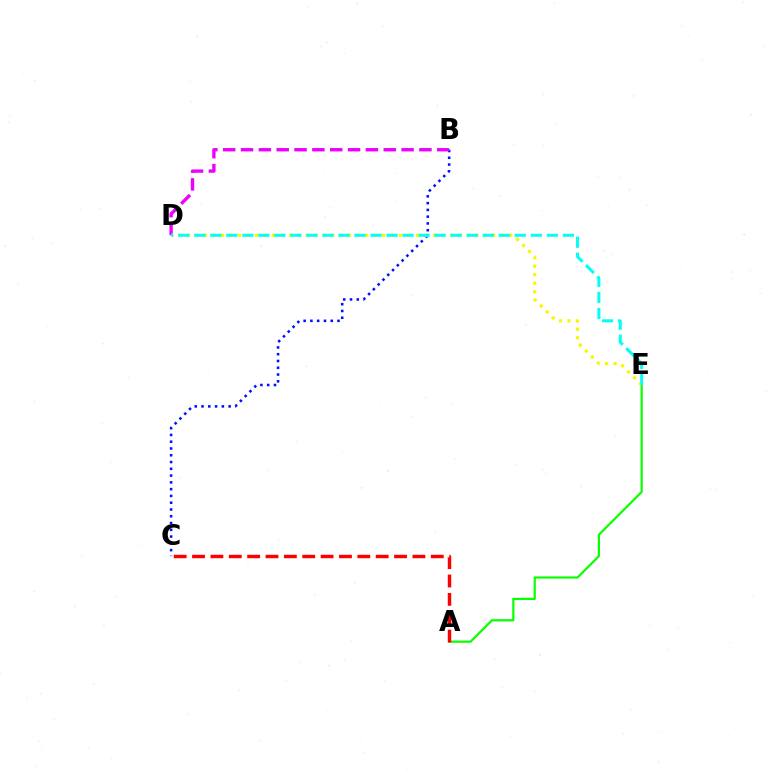{('B', 'C'): [{'color': '#0010ff', 'line_style': 'dotted', 'thickness': 1.84}], ('A', 'E'): [{'color': '#08ff00', 'line_style': 'solid', 'thickness': 1.58}], ('B', 'D'): [{'color': '#ee00ff', 'line_style': 'dashed', 'thickness': 2.42}], ('D', 'E'): [{'color': '#fcf500', 'line_style': 'dotted', 'thickness': 2.3}, {'color': '#00fff6', 'line_style': 'dashed', 'thickness': 2.18}], ('A', 'C'): [{'color': '#ff0000', 'line_style': 'dashed', 'thickness': 2.49}]}